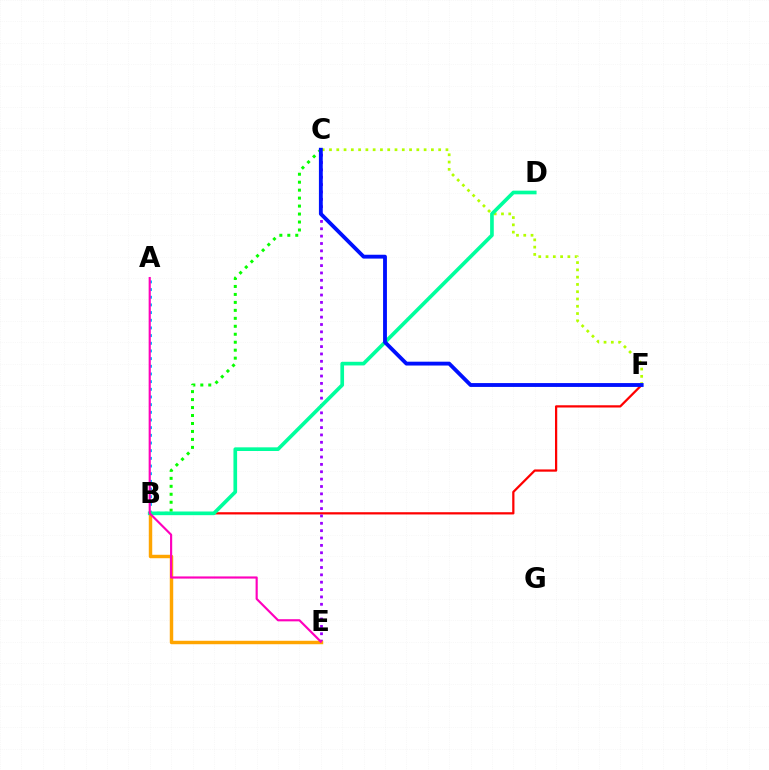{('B', 'C'): [{'color': '#08ff00', 'line_style': 'dotted', 'thickness': 2.16}], ('A', 'B'): [{'color': '#00b5ff', 'line_style': 'dotted', 'thickness': 2.08}], ('B', 'F'): [{'color': '#ff0000', 'line_style': 'solid', 'thickness': 1.61}], ('C', 'E'): [{'color': '#9b00ff', 'line_style': 'dotted', 'thickness': 2.0}], ('C', 'F'): [{'color': '#b3ff00', 'line_style': 'dotted', 'thickness': 1.98}, {'color': '#0010ff', 'line_style': 'solid', 'thickness': 2.77}], ('B', 'E'): [{'color': '#ffa500', 'line_style': 'solid', 'thickness': 2.48}], ('B', 'D'): [{'color': '#00ff9d', 'line_style': 'solid', 'thickness': 2.64}], ('A', 'E'): [{'color': '#ff00bd', 'line_style': 'solid', 'thickness': 1.55}]}